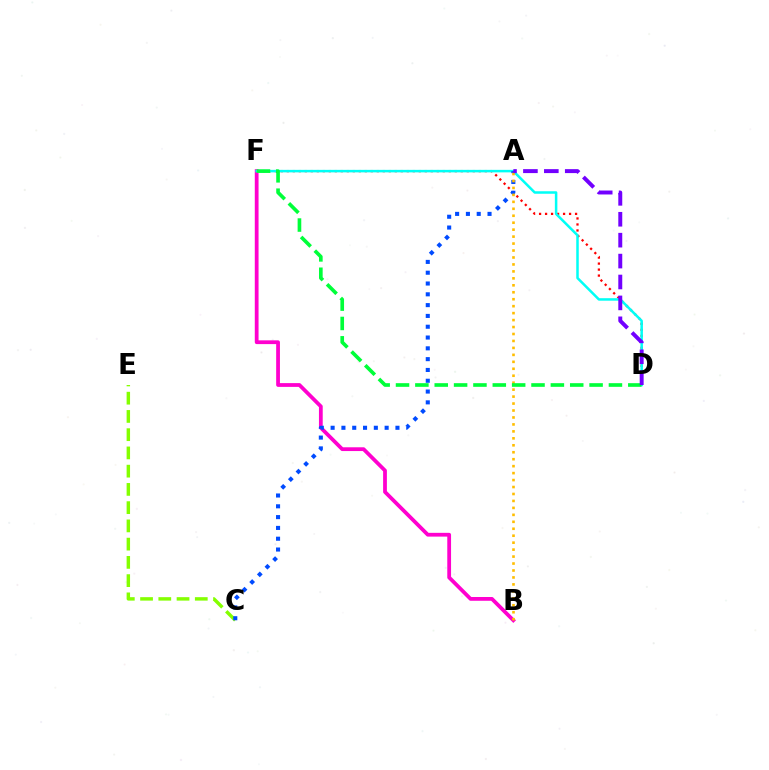{('D', 'F'): [{'color': '#ff0000', 'line_style': 'dotted', 'thickness': 1.63}, {'color': '#00fff6', 'line_style': 'solid', 'thickness': 1.81}, {'color': '#00ff39', 'line_style': 'dashed', 'thickness': 2.63}], ('B', 'F'): [{'color': '#ff00cf', 'line_style': 'solid', 'thickness': 2.72}], ('C', 'E'): [{'color': '#84ff00', 'line_style': 'dashed', 'thickness': 2.48}], ('A', 'C'): [{'color': '#004bff', 'line_style': 'dotted', 'thickness': 2.94}], ('A', 'B'): [{'color': '#ffbd00', 'line_style': 'dotted', 'thickness': 1.89}], ('A', 'D'): [{'color': '#7200ff', 'line_style': 'dashed', 'thickness': 2.84}]}